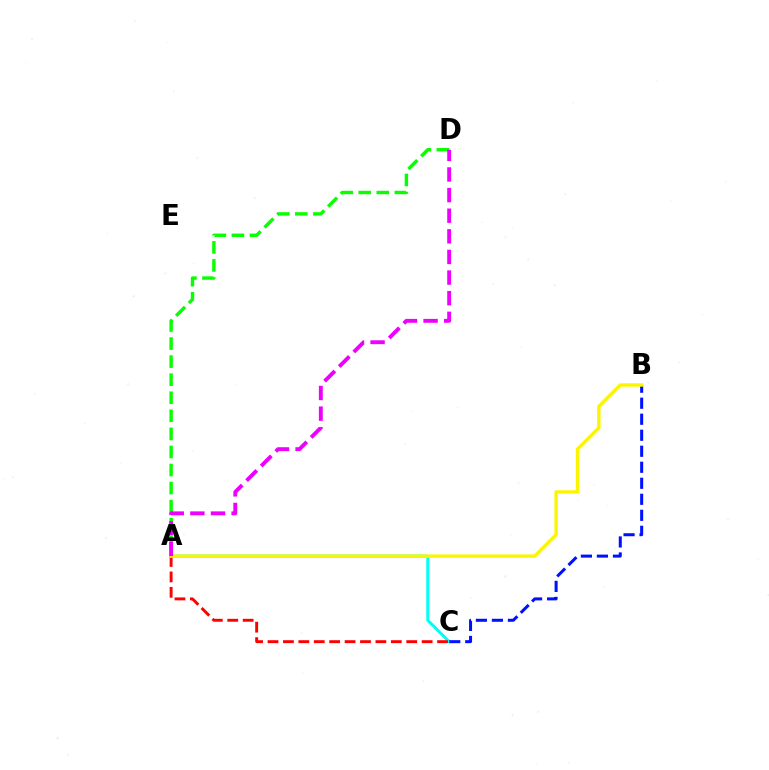{('A', 'C'): [{'color': '#00fff6', 'line_style': 'solid', 'thickness': 2.16}, {'color': '#ff0000', 'line_style': 'dashed', 'thickness': 2.09}], ('A', 'D'): [{'color': '#08ff00', 'line_style': 'dashed', 'thickness': 2.45}, {'color': '#ee00ff', 'line_style': 'dashed', 'thickness': 2.8}], ('B', 'C'): [{'color': '#0010ff', 'line_style': 'dashed', 'thickness': 2.18}], ('A', 'B'): [{'color': '#fcf500', 'line_style': 'solid', 'thickness': 2.44}]}